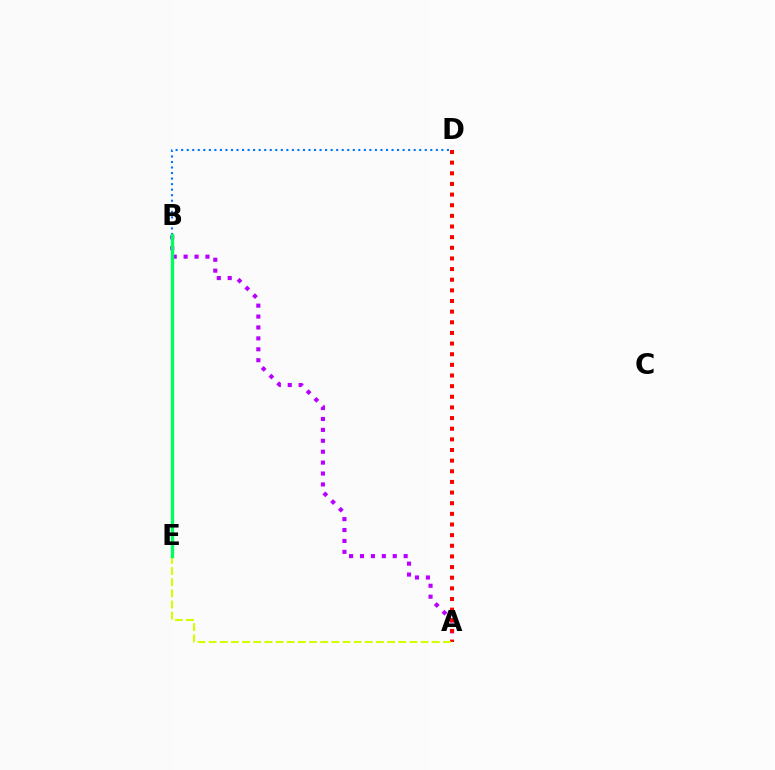{('B', 'D'): [{'color': '#0074ff', 'line_style': 'dotted', 'thickness': 1.5}], ('A', 'B'): [{'color': '#b900ff', 'line_style': 'dotted', 'thickness': 2.96}], ('A', 'D'): [{'color': '#ff0000', 'line_style': 'dotted', 'thickness': 2.89}], ('A', 'E'): [{'color': '#d1ff00', 'line_style': 'dashed', 'thickness': 1.52}], ('B', 'E'): [{'color': '#00ff5c', 'line_style': 'solid', 'thickness': 2.39}]}